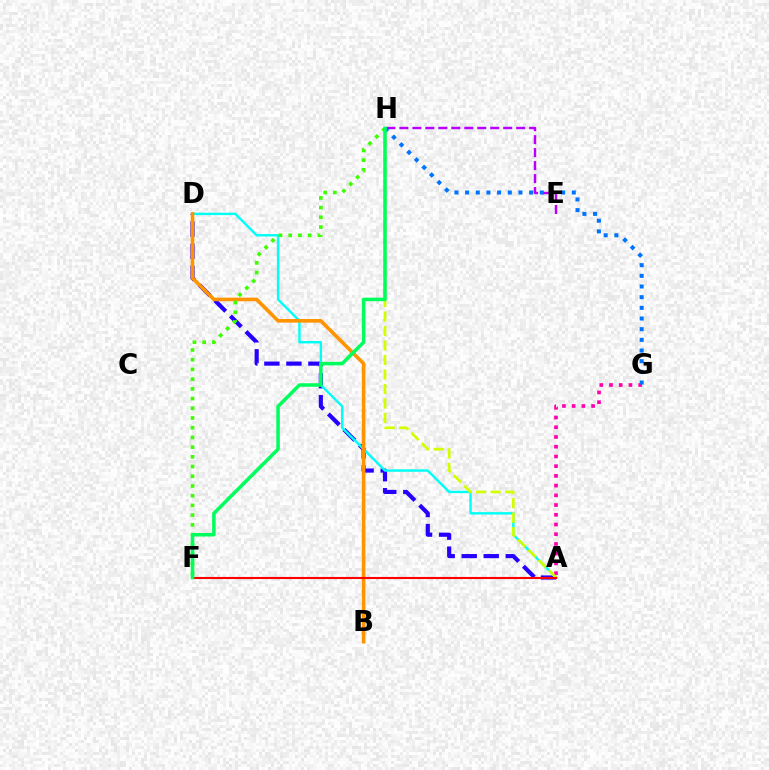{('A', 'D'): [{'color': '#2500ff', 'line_style': 'dashed', 'thickness': 2.99}, {'color': '#00fff6', 'line_style': 'solid', 'thickness': 1.74}], ('A', 'G'): [{'color': '#ff00ac', 'line_style': 'dotted', 'thickness': 2.64}], ('A', 'H'): [{'color': '#d1ff00', 'line_style': 'dashed', 'thickness': 1.97}], ('B', 'D'): [{'color': '#ff9400', 'line_style': 'solid', 'thickness': 2.6}], ('E', 'H'): [{'color': '#b900ff', 'line_style': 'dashed', 'thickness': 1.76}], ('G', 'H'): [{'color': '#0074ff', 'line_style': 'dotted', 'thickness': 2.9}], ('F', 'H'): [{'color': '#3dff00', 'line_style': 'dotted', 'thickness': 2.64}, {'color': '#00ff5c', 'line_style': 'solid', 'thickness': 2.54}], ('A', 'F'): [{'color': '#ff0000', 'line_style': 'solid', 'thickness': 1.52}]}